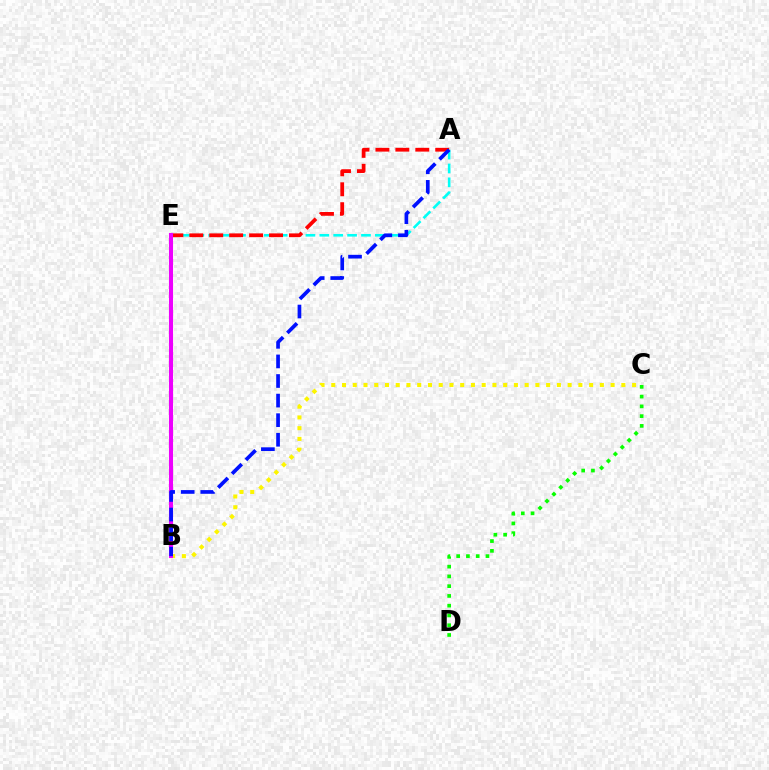{('A', 'E'): [{'color': '#00fff6', 'line_style': 'dashed', 'thickness': 1.89}, {'color': '#ff0000', 'line_style': 'dashed', 'thickness': 2.71}], ('B', 'C'): [{'color': '#fcf500', 'line_style': 'dotted', 'thickness': 2.92}], ('C', 'D'): [{'color': '#08ff00', 'line_style': 'dotted', 'thickness': 2.65}], ('B', 'E'): [{'color': '#ee00ff', 'line_style': 'solid', 'thickness': 2.94}], ('A', 'B'): [{'color': '#0010ff', 'line_style': 'dashed', 'thickness': 2.66}]}